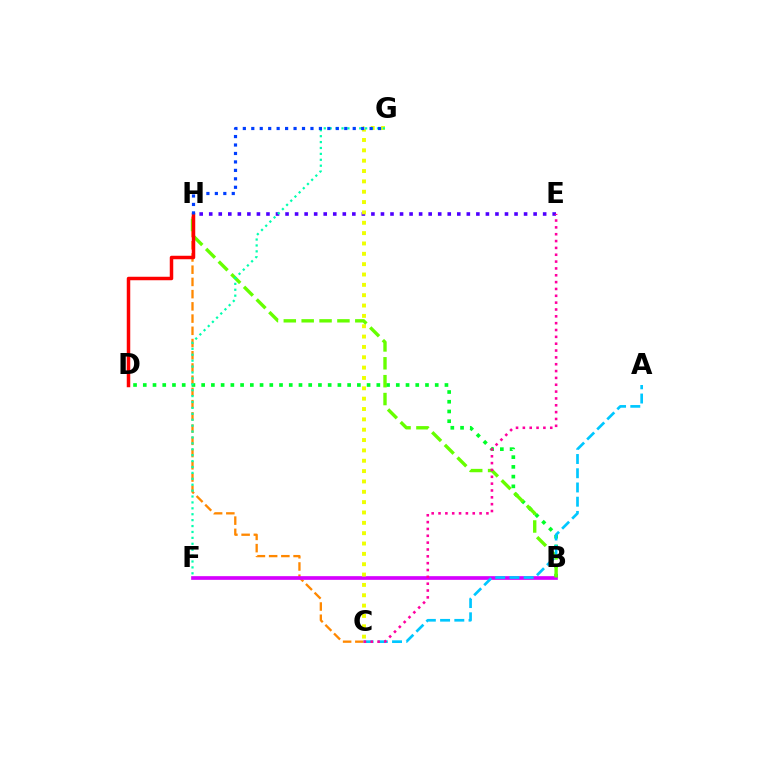{('E', 'H'): [{'color': '#4f00ff', 'line_style': 'dotted', 'thickness': 2.59}], ('B', 'D'): [{'color': '#00ff27', 'line_style': 'dotted', 'thickness': 2.64}], ('C', 'H'): [{'color': '#ff8800', 'line_style': 'dashed', 'thickness': 1.66}], ('B', 'F'): [{'color': '#d600ff', 'line_style': 'solid', 'thickness': 2.65}], ('C', 'G'): [{'color': '#eeff00', 'line_style': 'dotted', 'thickness': 2.81}], ('B', 'H'): [{'color': '#66ff00', 'line_style': 'dashed', 'thickness': 2.43}], ('F', 'G'): [{'color': '#00ffaf', 'line_style': 'dotted', 'thickness': 1.6}], ('D', 'H'): [{'color': '#ff0000', 'line_style': 'solid', 'thickness': 2.51}], ('A', 'C'): [{'color': '#00c7ff', 'line_style': 'dashed', 'thickness': 1.93}], ('G', 'H'): [{'color': '#003fff', 'line_style': 'dotted', 'thickness': 2.3}], ('C', 'E'): [{'color': '#ff00a0', 'line_style': 'dotted', 'thickness': 1.86}]}